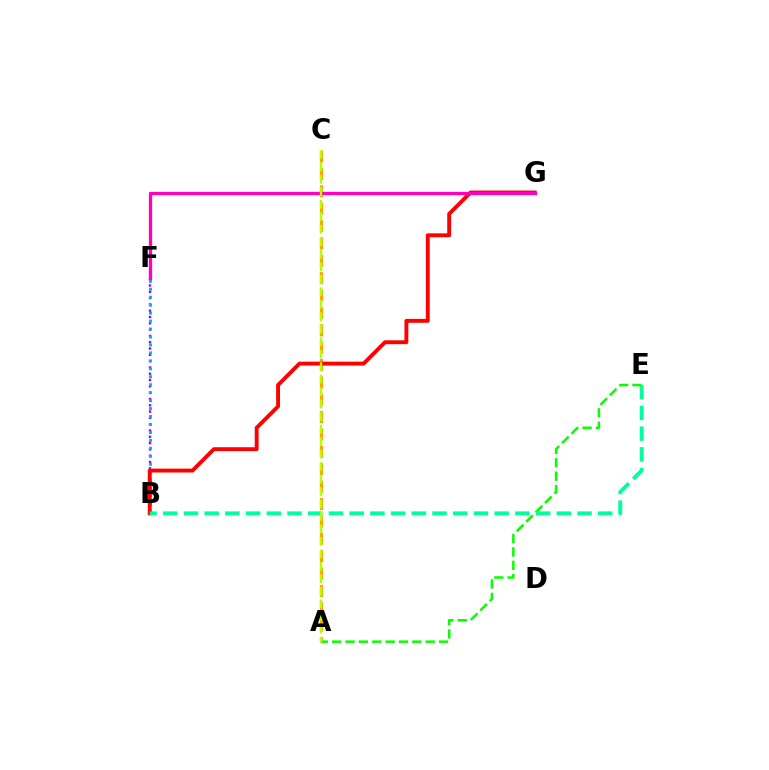{('A', 'C'): [{'color': '#ffa500', 'line_style': 'dashed', 'thickness': 2.36}, {'color': '#b3ff00', 'line_style': 'dashed', 'thickness': 1.7}], ('B', 'F'): [{'color': '#9b00ff', 'line_style': 'dotted', 'thickness': 1.71}, {'color': '#00b5ff', 'line_style': 'dotted', 'thickness': 2.16}], ('A', 'E'): [{'color': '#08ff00', 'line_style': 'dashed', 'thickness': 1.82}], ('B', 'G'): [{'color': '#ff0000', 'line_style': 'solid', 'thickness': 2.8}], ('F', 'G'): [{'color': '#0010ff', 'line_style': 'dashed', 'thickness': 1.82}, {'color': '#ff00bd', 'line_style': 'solid', 'thickness': 2.37}], ('B', 'E'): [{'color': '#00ff9d', 'line_style': 'dashed', 'thickness': 2.81}]}